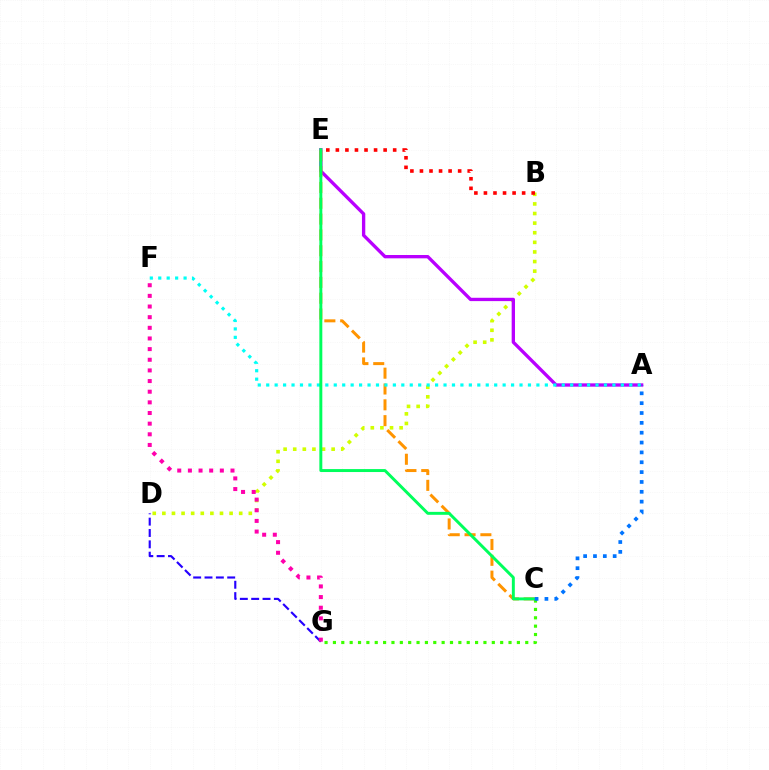{('C', 'G'): [{'color': '#3dff00', 'line_style': 'dotted', 'thickness': 2.27}], ('B', 'D'): [{'color': '#d1ff00', 'line_style': 'dotted', 'thickness': 2.61}], ('A', 'E'): [{'color': '#b900ff', 'line_style': 'solid', 'thickness': 2.4}], ('D', 'G'): [{'color': '#2500ff', 'line_style': 'dashed', 'thickness': 1.54}], ('C', 'E'): [{'color': '#ff9400', 'line_style': 'dashed', 'thickness': 2.15}, {'color': '#00ff5c', 'line_style': 'solid', 'thickness': 2.13}], ('A', 'F'): [{'color': '#00fff6', 'line_style': 'dotted', 'thickness': 2.29}], ('F', 'G'): [{'color': '#ff00ac', 'line_style': 'dotted', 'thickness': 2.89}], ('A', 'C'): [{'color': '#0074ff', 'line_style': 'dotted', 'thickness': 2.68}], ('B', 'E'): [{'color': '#ff0000', 'line_style': 'dotted', 'thickness': 2.6}]}